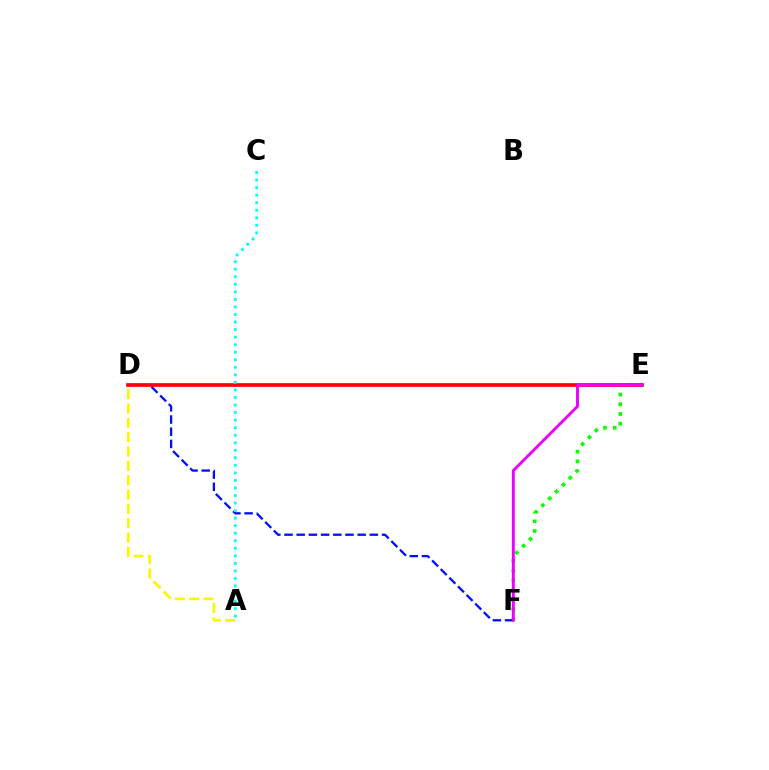{('E', 'F'): [{'color': '#08ff00', 'line_style': 'dotted', 'thickness': 2.64}, {'color': '#ee00ff', 'line_style': 'solid', 'thickness': 2.11}], ('D', 'F'): [{'color': '#0010ff', 'line_style': 'dashed', 'thickness': 1.66}], ('A', 'D'): [{'color': '#fcf500', 'line_style': 'dashed', 'thickness': 1.95}], ('D', 'E'): [{'color': '#ff0000', 'line_style': 'solid', 'thickness': 2.66}], ('A', 'C'): [{'color': '#00fff6', 'line_style': 'dotted', 'thickness': 2.05}]}